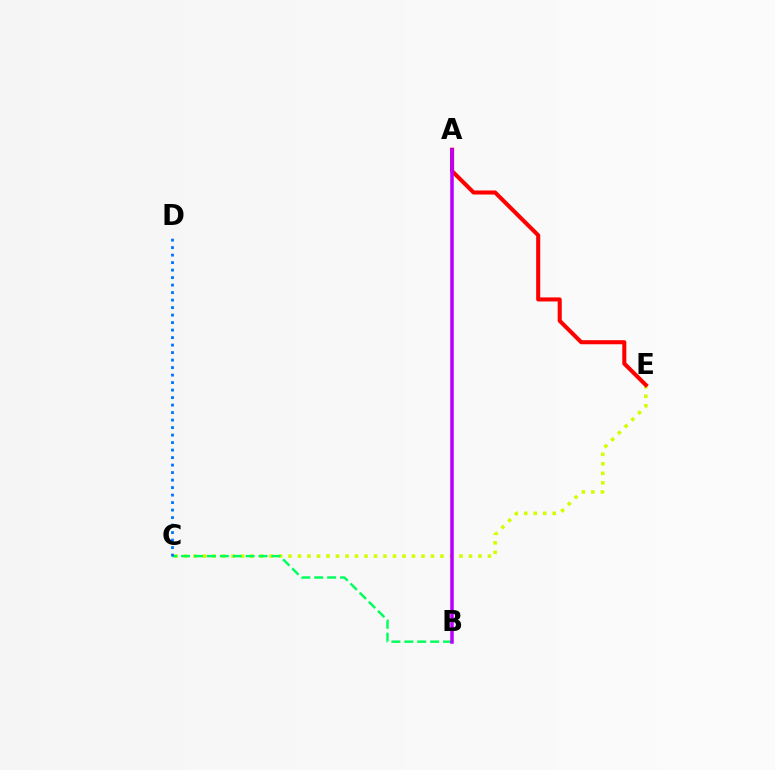{('C', 'E'): [{'color': '#d1ff00', 'line_style': 'dotted', 'thickness': 2.58}], ('B', 'C'): [{'color': '#00ff5c', 'line_style': 'dashed', 'thickness': 1.75}], ('A', 'E'): [{'color': '#ff0000', 'line_style': 'solid', 'thickness': 2.93}], ('A', 'B'): [{'color': '#b900ff', 'line_style': 'solid', 'thickness': 2.54}], ('C', 'D'): [{'color': '#0074ff', 'line_style': 'dotted', 'thickness': 2.04}]}